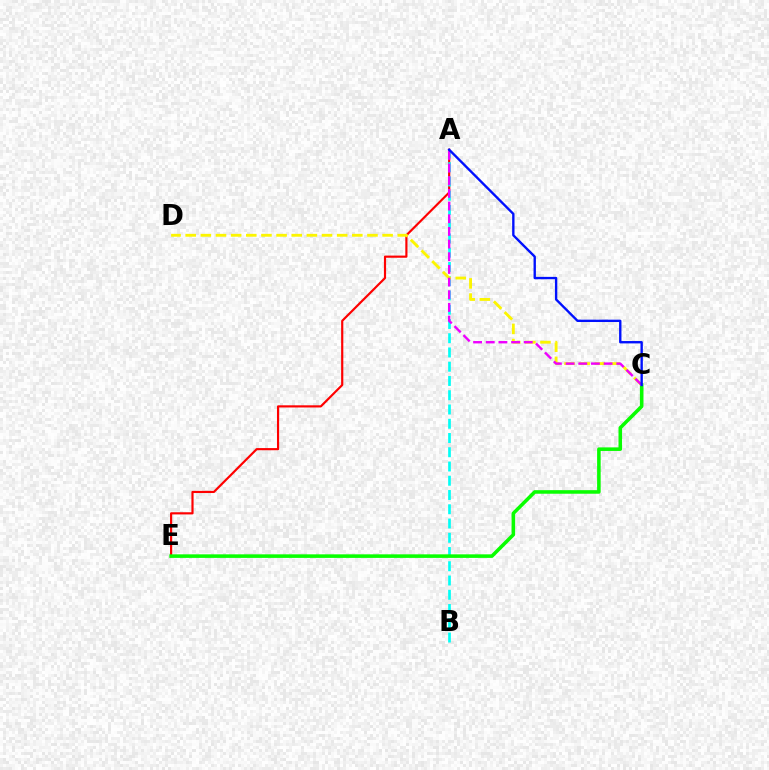{('A', 'E'): [{'color': '#ff0000', 'line_style': 'solid', 'thickness': 1.56}], ('A', 'B'): [{'color': '#00fff6', 'line_style': 'dashed', 'thickness': 1.94}], ('C', 'E'): [{'color': '#08ff00', 'line_style': 'solid', 'thickness': 2.56}], ('C', 'D'): [{'color': '#fcf500', 'line_style': 'dashed', 'thickness': 2.06}], ('A', 'C'): [{'color': '#ee00ff', 'line_style': 'dashed', 'thickness': 1.72}, {'color': '#0010ff', 'line_style': 'solid', 'thickness': 1.7}]}